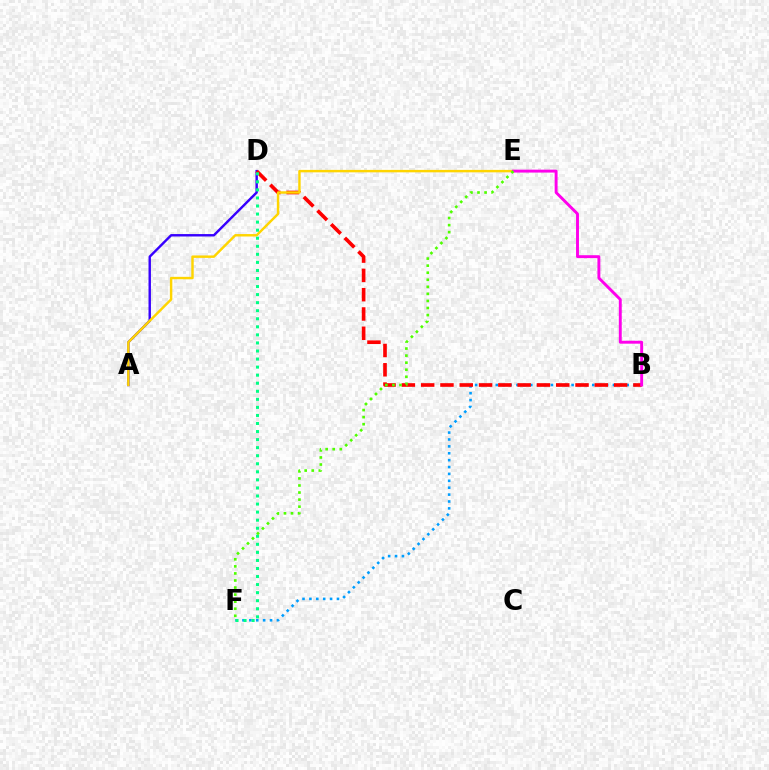{('A', 'D'): [{'color': '#3700ff', 'line_style': 'solid', 'thickness': 1.74}], ('B', 'F'): [{'color': '#009eff', 'line_style': 'dotted', 'thickness': 1.87}], ('B', 'D'): [{'color': '#ff0000', 'line_style': 'dashed', 'thickness': 2.62}], ('A', 'E'): [{'color': '#ffd500', 'line_style': 'solid', 'thickness': 1.76}], ('D', 'F'): [{'color': '#00ff86', 'line_style': 'dotted', 'thickness': 2.19}], ('B', 'E'): [{'color': '#ff00ed', 'line_style': 'solid', 'thickness': 2.1}], ('E', 'F'): [{'color': '#4fff00', 'line_style': 'dotted', 'thickness': 1.92}]}